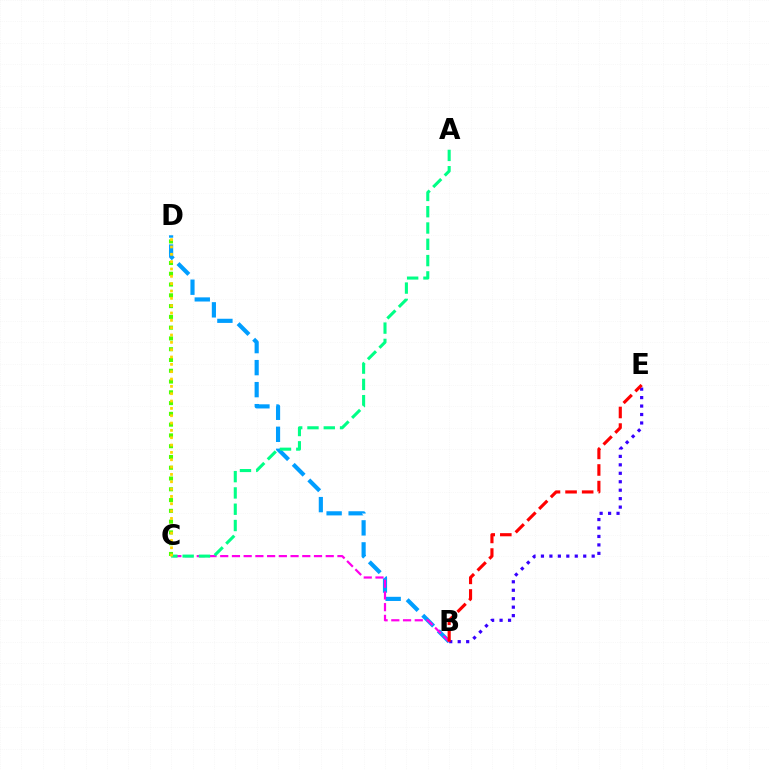{('C', 'D'): [{'color': '#4fff00', 'line_style': 'dotted', 'thickness': 2.93}, {'color': '#ffd500', 'line_style': 'dotted', 'thickness': 1.99}], ('B', 'D'): [{'color': '#009eff', 'line_style': 'dashed', 'thickness': 2.99}], ('B', 'E'): [{'color': '#3700ff', 'line_style': 'dotted', 'thickness': 2.3}, {'color': '#ff0000', 'line_style': 'dashed', 'thickness': 2.25}], ('B', 'C'): [{'color': '#ff00ed', 'line_style': 'dashed', 'thickness': 1.59}], ('A', 'C'): [{'color': '#00ff86', 'line_style': 'dashed', 'thickness': 2.21}]}